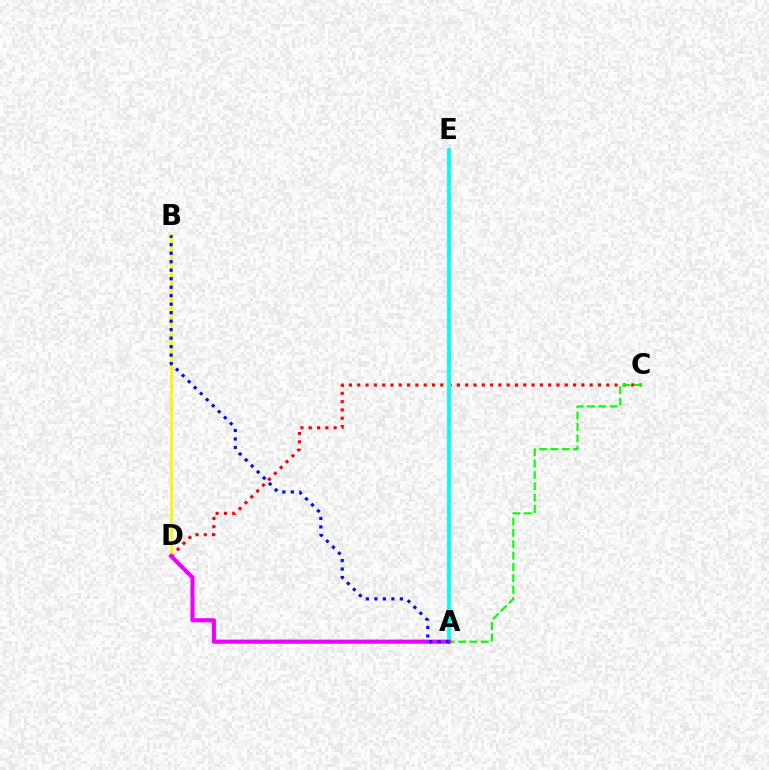{('C', 'D'): [{'color': '#ff0000', 'line_style': 'dotted', 'thickness': 2.26}], ('B', 'D'): [{'color': '#fcf500', 'line_style': 'solid', 'thickness': 1.96}], ('A', 'E'): [{'color': '#00fff6', 'line_style': 'solid', 'thickness': 2.74}], ('A', 'C'): [{'color': '#08ff00', 'line_style': 'dashed', 'thickness': 1.54}], ('A', 'D'): [{'color': '#ee00ff', 'line_style': 'solid', 'thickness': 2.96}], ('A', 'B'): [{'color': '#0010ff', 'line_style': 'dotted', 'thickness': 2.31}]}